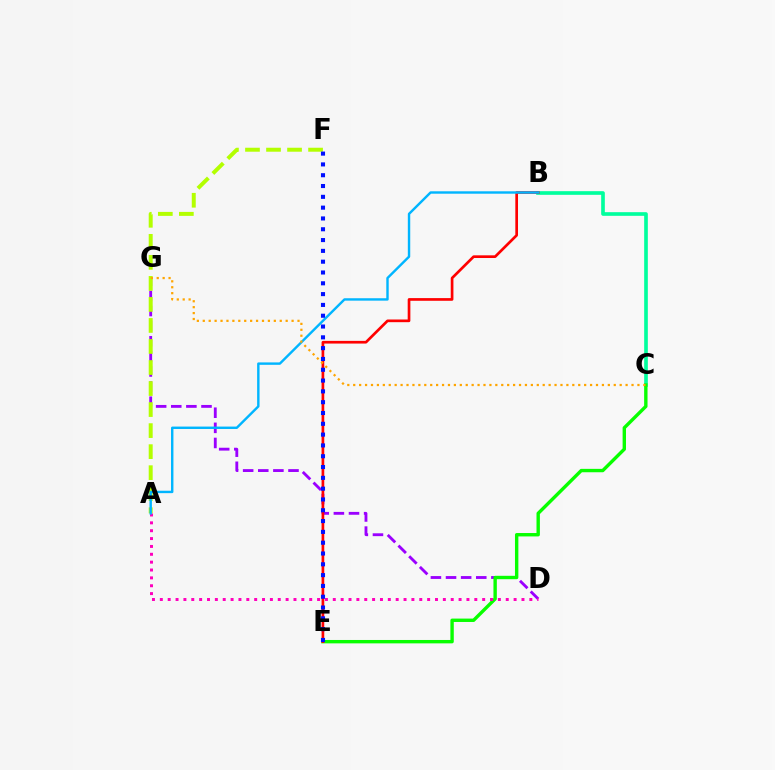{('D', 'G'): [{'color': '#9b00ff', 'line_style': 'dashed', 'thickness': 2.05}], ('B', 'C'): [{'color': '#00ff9d', 'line_style': 'solid', 'thickness': 2.63}], ('C', 'E'): [{'color': '#08ff00', 'line_style': 'solid', 'thickness': 2.44}], ('A', 'F'): [{'color': '#b3ff00', 'line_style': 'dashed', 'thickness': 2.86}], ('B', 'E'): [{'color': '#ff0000', 'line_style': 'solid', 'thickness': 1.93}], ('A', 'D'): [{'color': '#ff00bd', 'line_style': 'dotted', 'thickness': 2.14}], ('A', 'B'): [{'color': '#00b5ff', 'line_style': 'solid', 'thickness': 1.74}], ('E', 'F'): [{'color': '#0010ff', 'line_style': 'dotted', 'thickness': 2.94}], ('C', 'G'): [{'color': '#ffa500', 'line_style': 'dotted', 'thickness': 1.61}]}